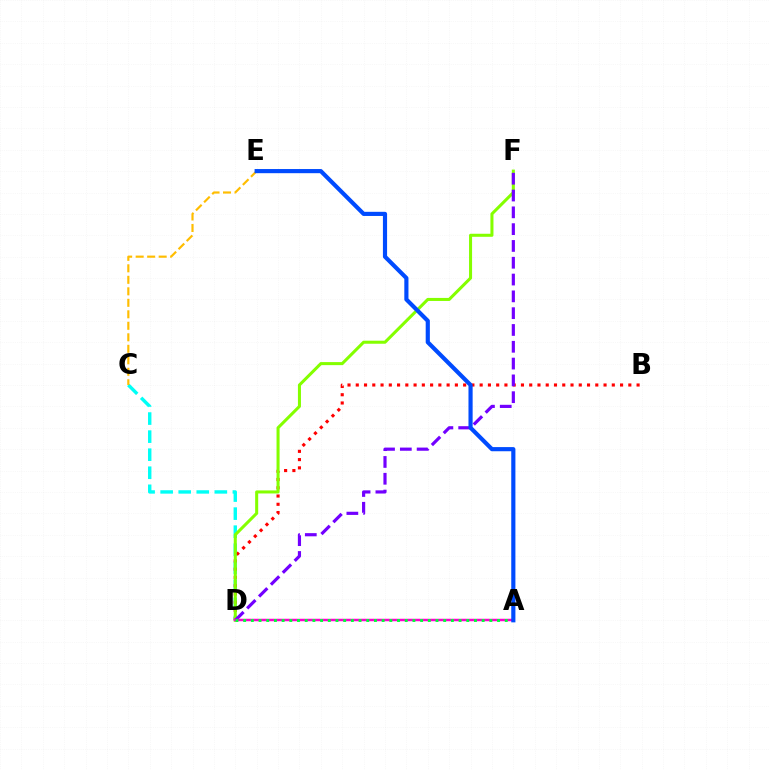{('C', 'D'): [{'color': '#00fff6', 'line_style': 'dashed', 'thickness': 2.45}], ('B', 'D'): [{'color': '#ff0000', 'line_style': 'dotted', 'thickness': 2.24}], ('C', 'E'): [{'color': '#ffbd00', 'line_style': 'dashed', 'thickness': 1.56}], ('D', 'F'): [{'color': '#84ff00', 'line_style': 'solid', 'thickness': 2.19}, {'color': '#7200ff', 'line_style': 'dashed', 'thickness': 2.28}], ('A', 'D'): [{'color': '#ff00cf', 'line_style': 'solid', 'thickness': 1.79}, {'color': '#00ff39', 'line_style': 'dotted', 'thickness': 2.09}], ('A', 'E'): [{'color': '#004bff', 'line_style': 'solid', 'thickness': 2.99}]}